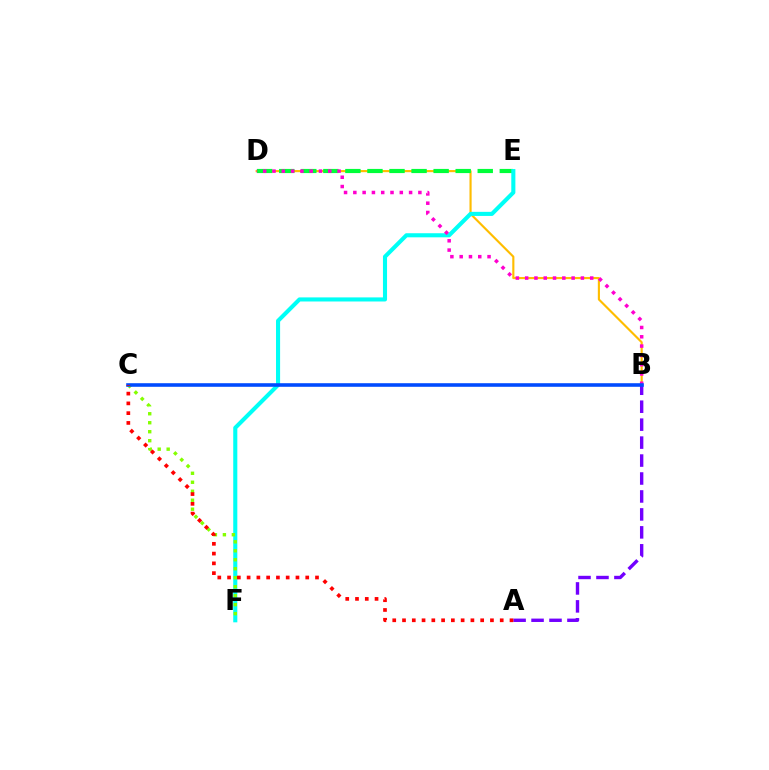{('B', 'D'): [{'color': '#ffbd00', 'line_style': 'solid', 'thickness': 1.54}, {'color': '#ff00cf', 'line_style': 'dotted', 'thickness': 2.52}], ('D', 'E'): [{'color': '#00ff39', 'line_style': 'dashed', 'thickness': 3.0}], ('A', 'B'): [{'color': '#7200ff', 'line_style': 'dashed', 'thickness': 2.44}], ('E', 'F'): [{'color': '#00fff6', 'line_style': 'solid', 'thickness': 2.94}], ('C', 'F'): [{'color': '#84ff00', 'line_style': 'dotted', 'thickness': 2.44}], ('B', 'C'): [{'color': '#004bff', 'line_style': 'solid', 'thickness': 2.58}], ('A', 'C'): [{'color': '#ff0000', 'line_style': 'dotted', 'thickness': 2.65}]}